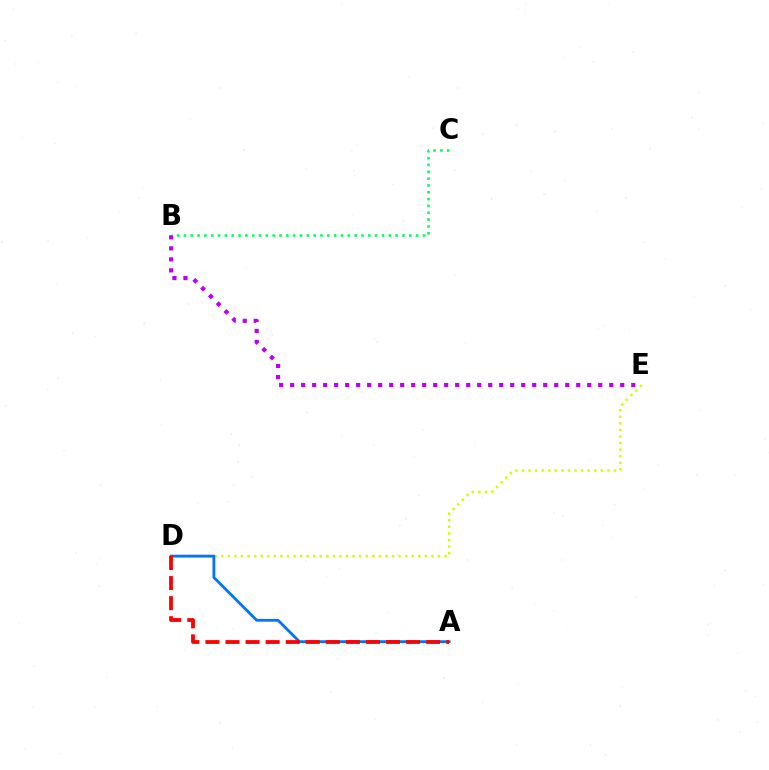{('D', 'E'): [{'color': '#d1ff00', 'line_style': 'dotted', 'thickness': 1.78}], ('A', 'D'): [{'color': '#0074ff', 'line_style': 'solid', 'thickness': 2.02}, {'color': '#ff0000', 'line_style': 'dashed', 'thickness': 2.73}], ('B', 'C'): [{'color': '#00ff5c', 'line_style': 'dotted', 'thickness': 1.86}], ('B', 'E'): [{'color': '#b900ff', 'line_style': 'dotted', 'thickness': 2.99}]}